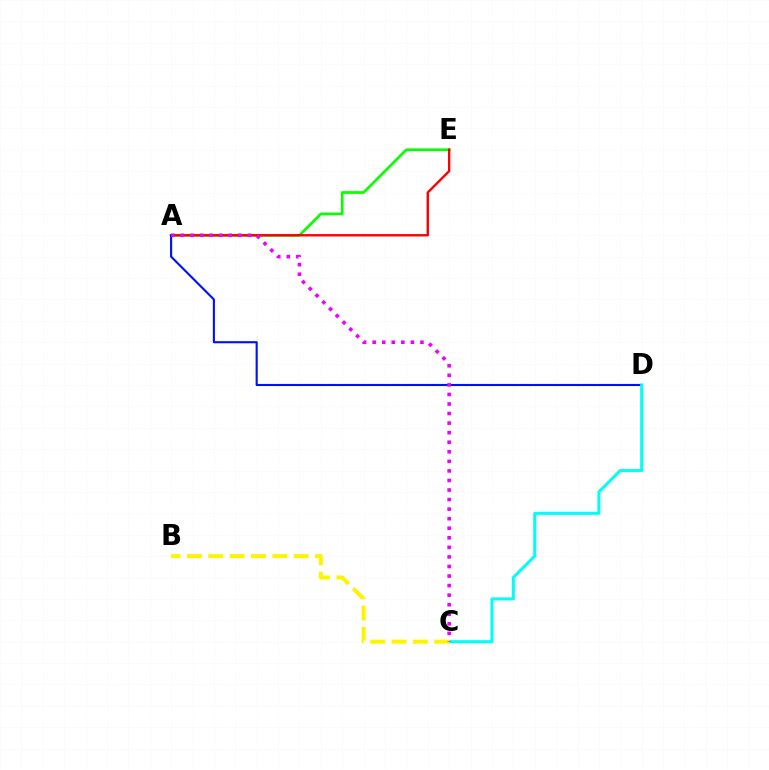{('A', 'E'): [{'color': '#08ff00', 'line_style': 'solid', 'thickness': 1.94}, {'color': '#ff0000', 'line_style': 'solid', 'thickness': 1.72}], ('A', 'D'): [{'color': '#0010ff', 'line_style': 'solid', 'thickness': 1.52}], ('C', 'D'): [{'color': '#00fff6', 'line_style': 'solid', 'thickness': 2.18}], ('B', 'C'): [{'color': '#fcf500', 'line_style': 'dashed', 'thickness': 2.9}], ('A', 'C'): [{'color': '#ee00ff', 'line_style': 'dotted', 'thickness': 2.6}]}